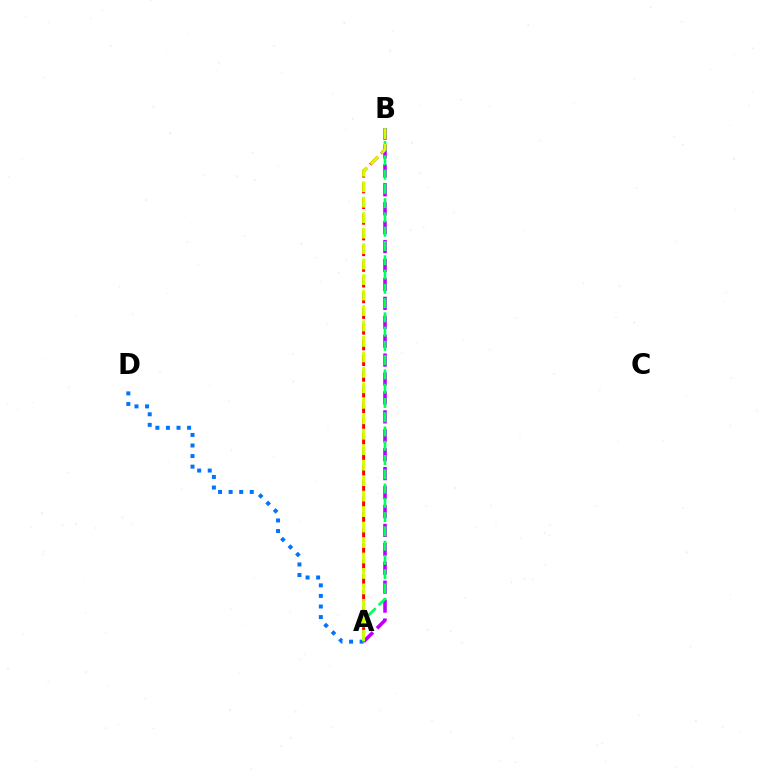{('A', 'B'): [{'color': '#ff0000', 'line_style': 'dashed', 'thickness': 2.13}, {'color': '#b900ff', 'line_style': 'dashed', 'thickness': 2.57}, {'color': '#00ff5c', 'line_style': 'dashed', 'thickness': 1.94}, {'color': '#d1ff00', 'line_style': 'dashed', 'thickness': 2.1}], ('A', 'D'): [{'color': '#0074ff', 'line_style': 'dotted', 'thickness': 2.87}]}